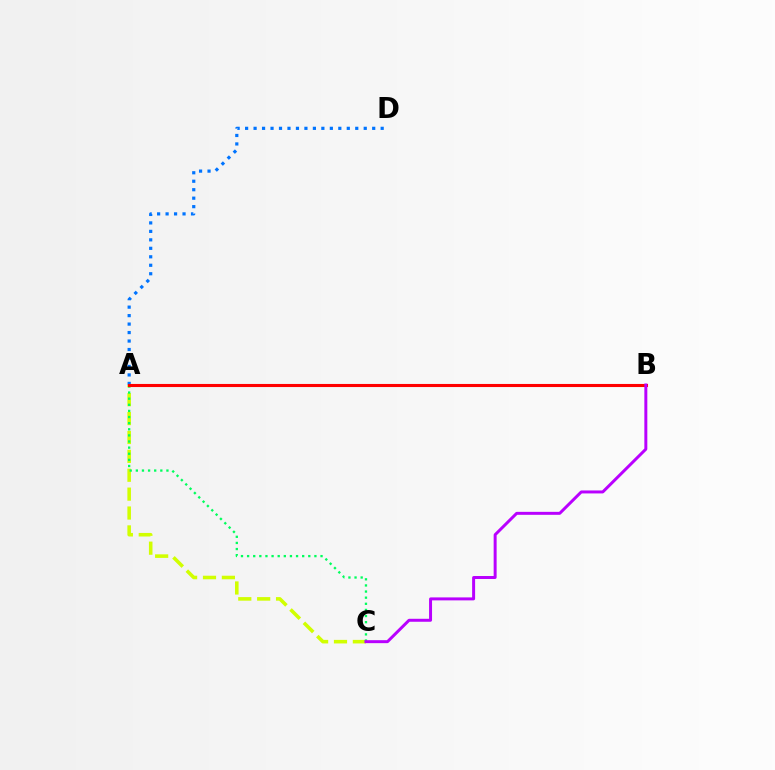{('A', 'C'): [{'color': '#d1ff00', 'line_style': 'dashed', 'thickness': 2.57}, {'color': '#00ff5c', 'line_style': 'dotted', 'thickness': 1.66}], ('A', 'D'): [{'color': '#0074ff', 'line_style': 'dotted', 'thickness': 2.3}], ('A', 'B'): [{'color': '#ff0000', 'line_style': 'solid', 'thickness': 2.22}], ('B', 'C'): [{'color': '#b900ff', 'line_style': 'solid', 'thickness': 2.14}]}